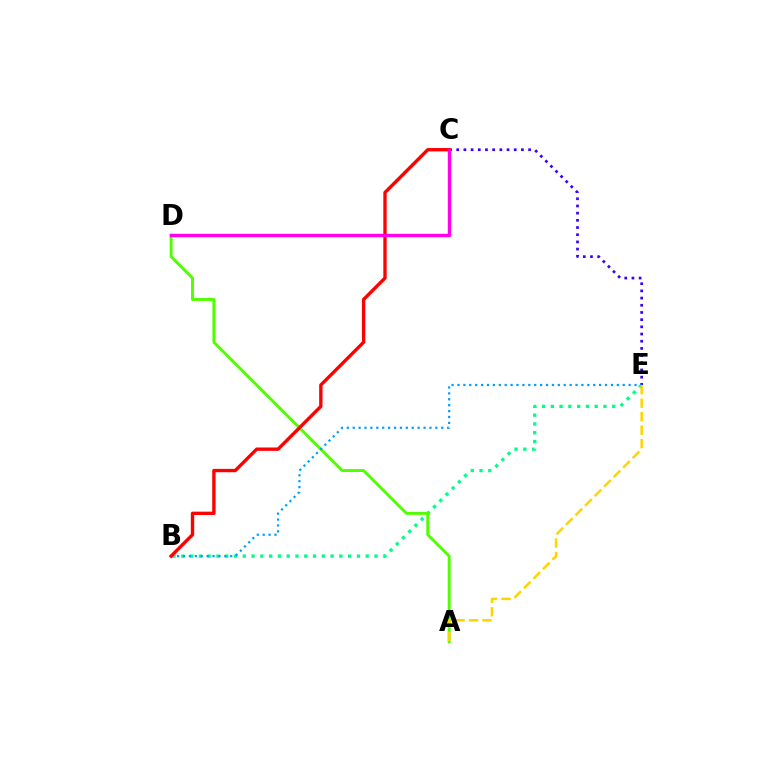{('B', 'E'): [{'color': '#00ff86', 'line_style': 'dotted', 'thickness': 2.39}, {'color': '#009eff', 'line_style': 'dotted', 'thickness': 1.6}], ('A', 'D'): [{'color': '#4fff00', 'line_style': 'solid', 'thickness': 2.1}], ('C', 'E'): [{'color': '#3700ff', 'line_style': 'dotted', 'thickness': 1.95}], ('B', 'C'): [{'color': '#ff0000', 'line_style': 'solid', 'thickness': 2.42}], ('A', 'E'): [{'color': '#ffd500', 'line_style': 'dashed', 'thickness': 1.83}], ('C', 'D'): [{'color': '#ff00ed', 'line_style': 'solid', 'thickness': 2.46}]}